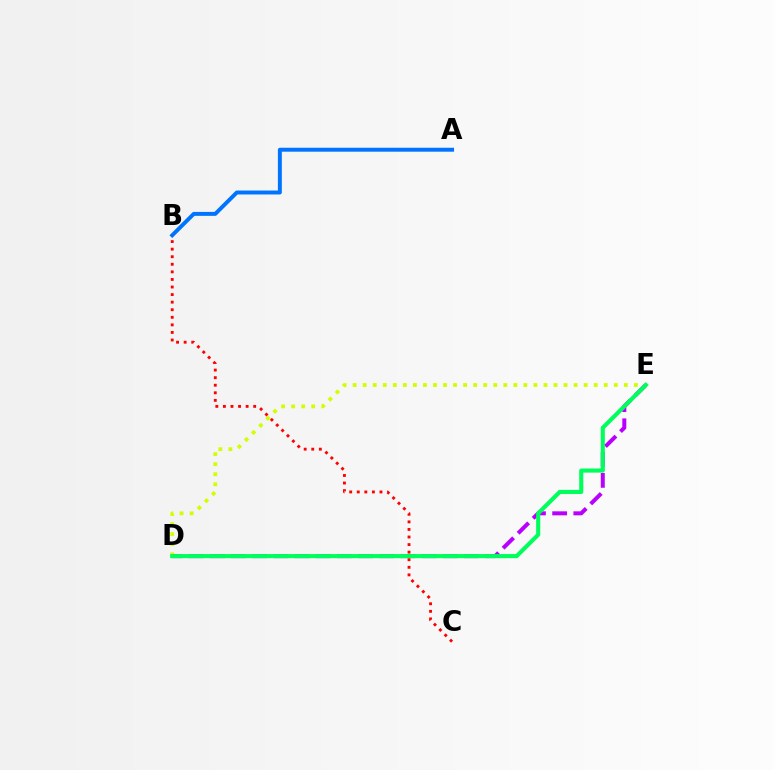{('D', 'E'): [{'color': '#d1ff00', 'line_style': 'dotted', 'thickness': 2.73}, {'color': '#b900ff', 'line_style': 'dashed', 'thickness': 2.88}, {'color': '#00ff5c', 'line_style': 'solid', 'thickness': 2.96}], ('A', 'B'): [{'color': '#0074ff', 'line_style': 'solid', 'thickness': 2.84}], ('B', 'C'): [{'color': '#ff0000', 'line_style': 'dotted', 'thickness': 2.06}]}